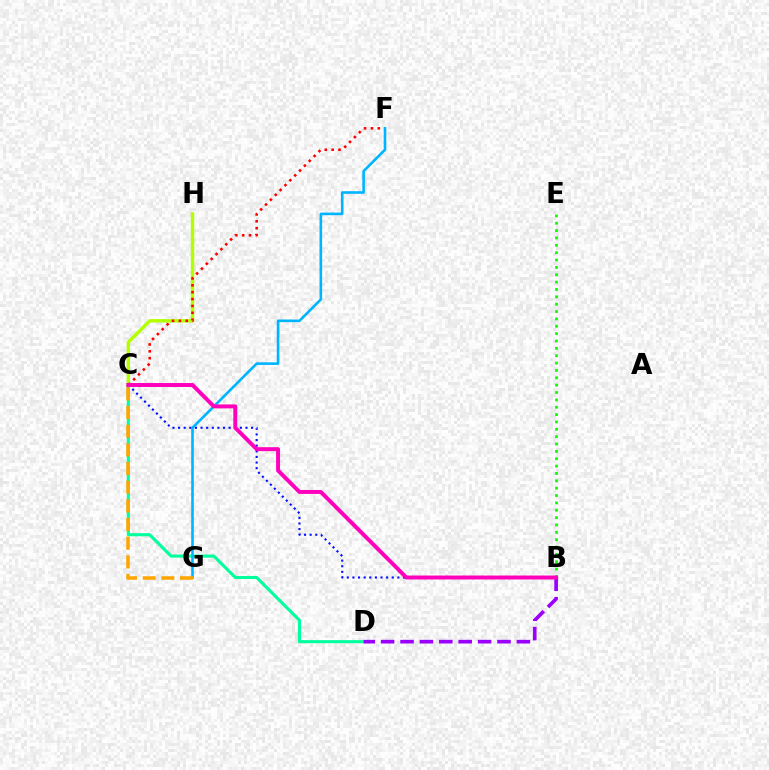{('C', 'H'): [{'color': '#b3ff00', 'line_style': 'solid', 'thickness': 2.46}], ('C', 'F'): [{'color': '#ff0000', 'line_style': 'dotted', 'thickness': 1.87}], ('B', 'C'): [{'color': '#0010ff', 'line_style': 'dotted', 'thickness': 1.53}, {'color': '#ff00bd', 'line_style': 'solid', 'thickness': 2.84}], ('C', 'D'): [{'color': '#00ff9d', 'line_style': 'solid', 'thickness': 2.22}], ('B', 'D'): [{'color': '#9b00ff', 'line_style': 'dashed', 'thickness': 2.64}], ('B', 'E'): [{'color': '#08ff00', 'line_style': 'dotted', 'thickness': 2.0}], ('F', 'G'): [{'color': '#00b5ff', 'line_style': 'solid', 'thickness': 1.88}], ('C', 'G'): [{'color': '#ffa500', 'line_style': 'dashed', 'thickness': 2.53}]}